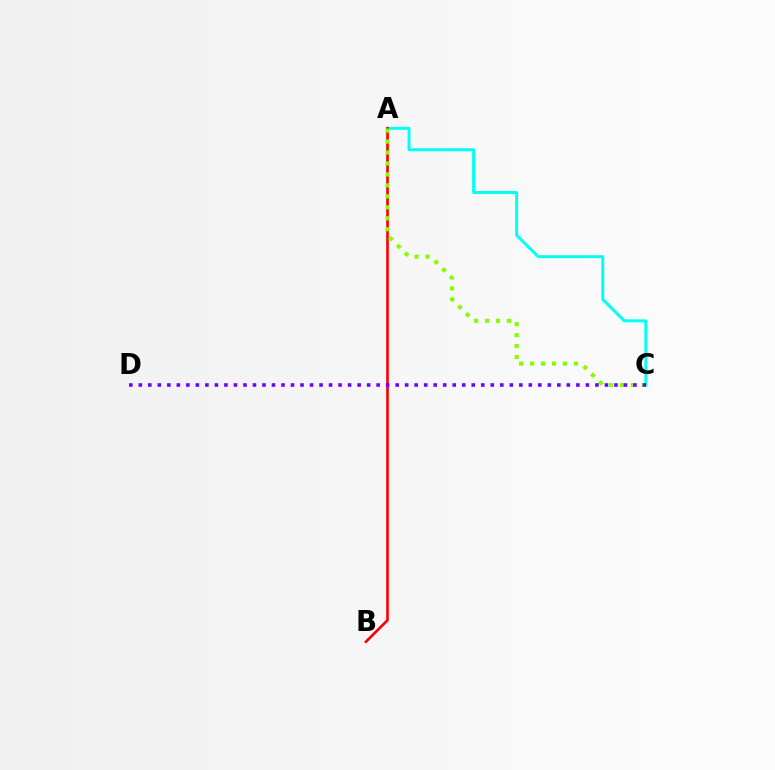{('A', 'C'): [{'color': '#00fff6', 'line_style': 'solid', 'thickness': 2.13}, {'color': '#84ff00', 'line_style': 'dotted', 'thickness': 2.98}], ('A', 'B'): [{'color': '#ff0000', 'line_style': 'solid', 'thickness': 1.9}], ('C', 'D'): [{'color': '#7200ff', 'line_style': 'dotted', 'thickness': 2.58}]}